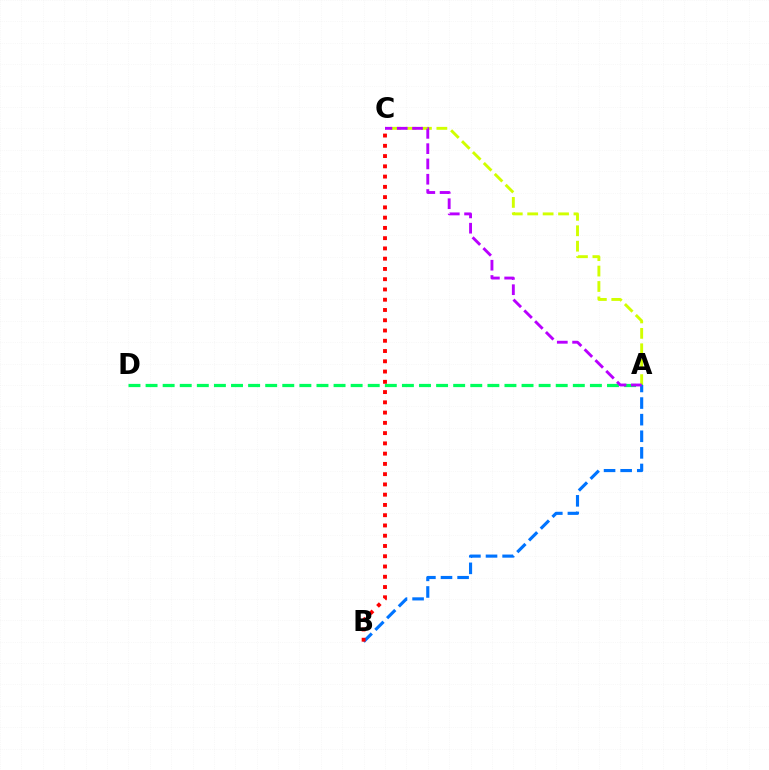{('A', 'C'): [{'color': '#d1ff00', 'line_style': 'dashed', 'thickness': 2.1}, {'color': '#b900ff', 'line_style': 'dashed', 'thickness': 2.08}], ('A', 'D'): [{'color': '#00ff5c', 'line_style': 'dashed', 'thickness': 2.32}], ('A', 'B'): [{'color': '#0074ff', 'line_style': 'dashed', 'thickness': 2.26}], ('B', 'C'): [{'color': '#ff0000', 'line_style': 'dotted', 'thickness': 2.79}]}